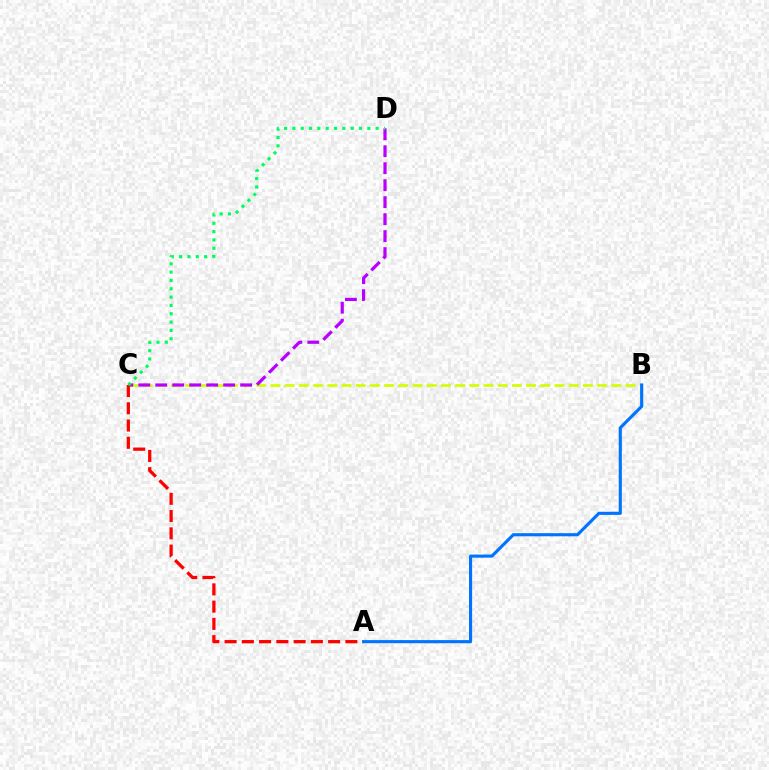{('B', 'C'): [{'color': '#d1ff00', 'line_style': 'dashed', 'thickness': 1.93}], ('C', 'D'): [{'color': '#b900ff', 'line_style': 'dashed', 'thickness': 2.31}, {'color': '#00ff5c', 'line_style': 'dotted', 'thickness': 2.26}], ('A', 'C'): [{'color': '#ff0000', 'line_style': 'dashed', 'thickness': 2.34}], ('A', 'B'): [{'color': '#0074ff', 'line_style': 'solid', 'thickness': 2.25}]}